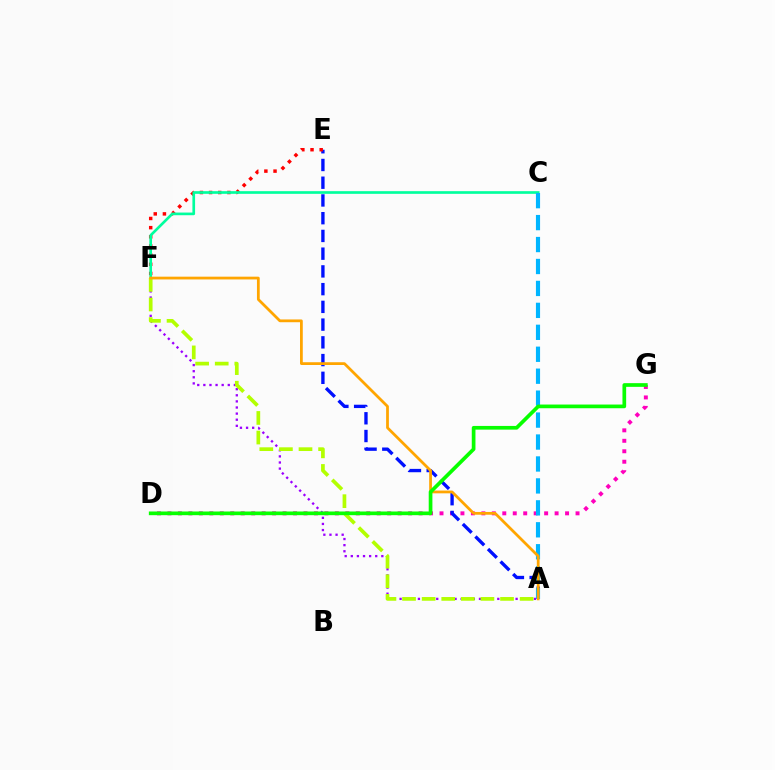{('D', 'G'): [{'color': '#ff00bd', 'line_style': 'dotted', 'thickness': 2.84}, {'color': '#08ff00', 'line_style': 'solid', 'thickness': 2.66}], ('A', 'E'): [{'color': '#0010ff', 'line_style': 'dashed', 'thickness': 2.41}], ('A', 'F'): [{'color': '#9b00ff', 'line_style': 'dotted', 'thickness': 1.66}, {'color': '#b3ff00', 'line_style': 'dashed', 'thickness': 2.66}, {'color': '#ffa500', 'line_style': 'solid', 'thickness': 1.99}], ('E', 'F'): [{'color': '#ff0000', 'line_style': 'dotted', 'thickness': 2.49}], ('C', 'F'): [{'color': '#00ff9d', 'line_style': 'solid', 'thickness': 1.92}], ('A', 'C'): [{'color': '#00b5ff', 'line_style': 'dashed', 'thickness': 2.98}]}